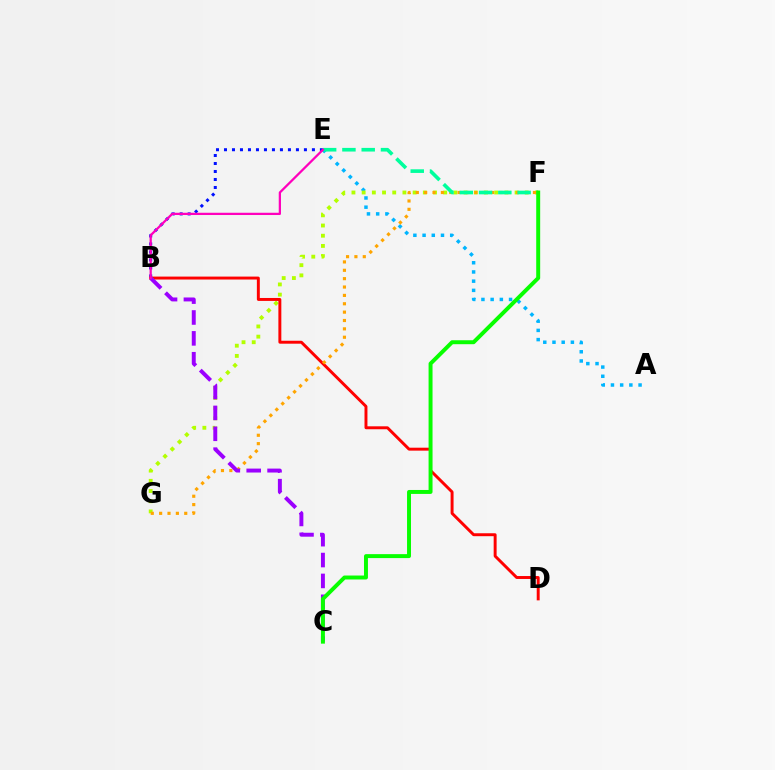{('B', 'E'): [{'color': '#0010ff', 'line_style': 'dotted', 'thickness': 2.17}, {'color': '#ff00bd', 'line_style': 'solid', 'thickness': 1.62}], ('A', 'E'): [{'color': '#00b5ff', 'line_style': 'dotted', 'thickness': 2.5}], ('F', 'G'): [{'color': '#b3ff00', 'line_style': 'dotted', 'thickness': 2.77}, {'color': '#ffa500', 'line_style': 'dotted', 'thickness': 2.27}], ('B', 'D'): [{'color': '#ff0000', 'line_style': 'solid', 'thickness': 2.12}], ('B', 'C'): [{'color': '#9b00ff', 'line_style': 'dashed', 'thickness': 2.84}], ('E', 'F'): [{'color': '#00ff9d', 'line_style': 'dashed', 'thickness': 2.62}], ('C', 'F'): [{'color': '#08ff00', 'line_style': 'solid', 'thickness': 2.85}]}